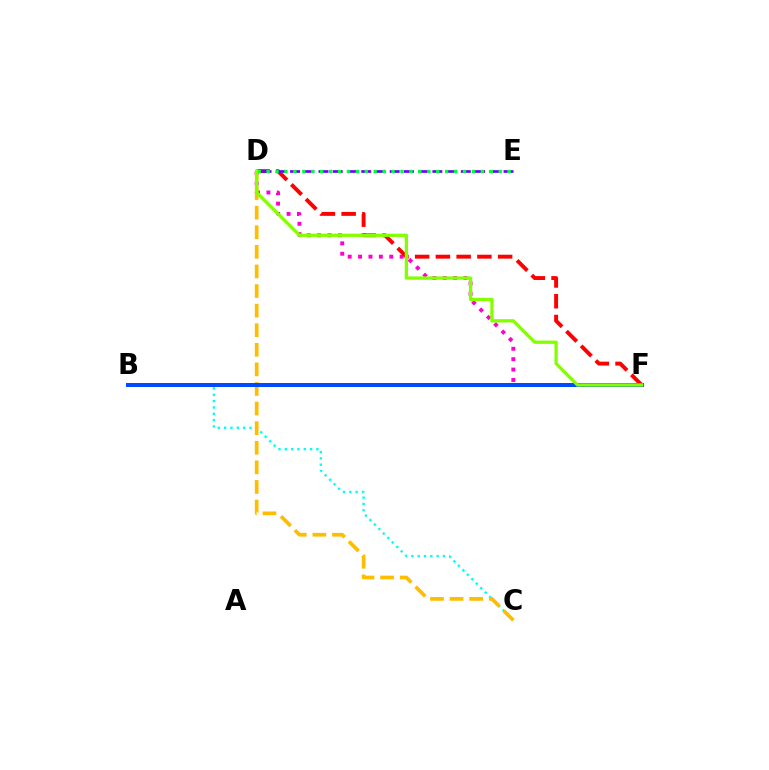{('B', 'C'): [{'color': '#00fff6', 'line_style': 'dotted', 'thickness': 1.72}], ('D', 'F'): [{'color': '#ff00cf', 'line_style': 'dotted', 'thickness': 2.82}, {'color': '#ff0000', 'line_style': 'dashed', 'thickness': 2.82}, {'color': '#84ff00', 'line_style': 'solid', 'thickness': 2.37}], ('C', 'D'): [{'color': '#ffbd00', 'line_style': 'dashed', 'thickness': 2.66}], ('B', 'F'): [{'color': '#004bff', 'line_style': 'solid', 'thickness': 2.88}], ('D', 'E'): [{'color': '#7200ff', 'line_style': 'dashed', 'thickness': 1.93}, {'color': '#00ff39', 'line_style': 'dotted', 'thickness': 2.43}]}